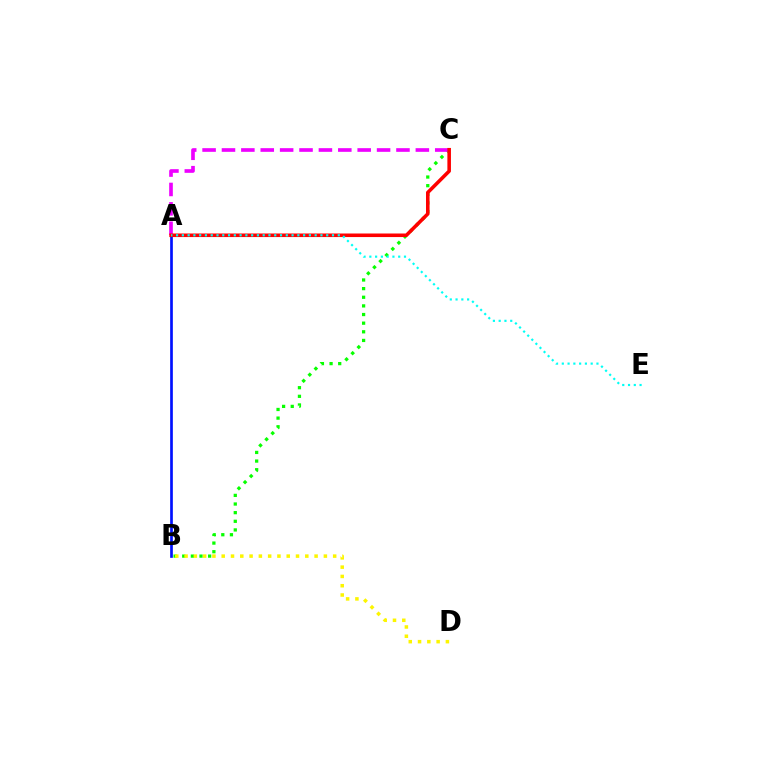{('B', 'C'): [{'color': '#08ff00', 'line_style': 'dotted', 'thickness': 2.35}], ('A', 'C'): [{'color': '#ee00ff', 'line_style': 'dashed', 'thickness': 2.63}, {'color': '#ff0000', 'line_style': 'solid', 'thickness': 2.57}], ('A', 'B'): [{'color': '#0010ff', 'line_style': 'solid', 'thickness': 1.93}], ('A', 'E'): [{'color': '#00fff6', 'line_style': 'dotted', 'thickness': 1.57}], ('B', 'D'): [{'color': '#fcf500', 'line_style': 'dotted', 'thickness': 2.52}]}